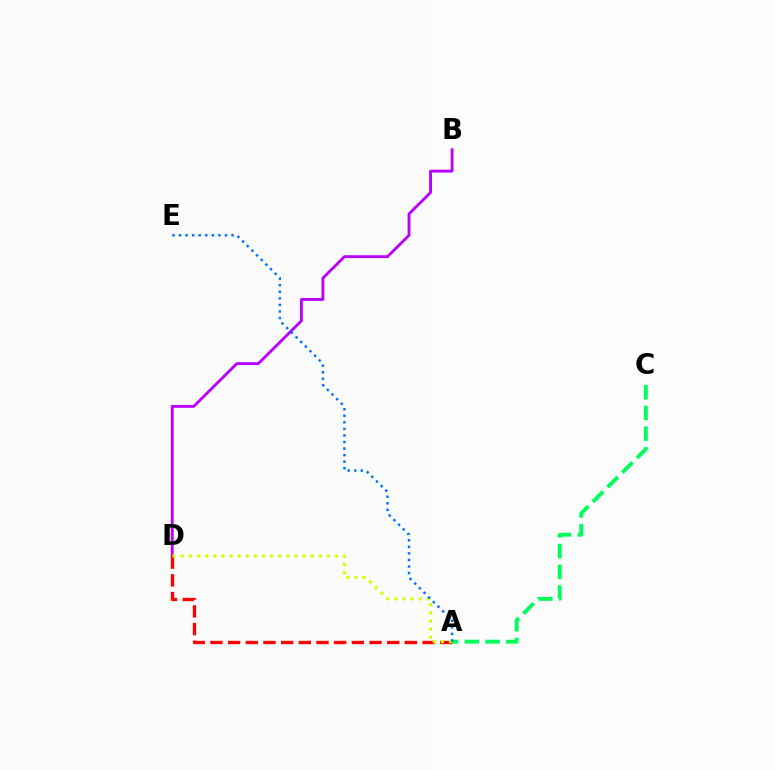{('B', 'D'): [{'color': '#b900ff', 'line_style': 'solid', 'thickness': 2.06}], ('A', 'D'): [{'color': '#ff0000', 'line_style': 'dashed', 'thickness': 2.4}, {'color': '#d1ff00', 'line_style': 'dotted', 'thickness': 2.21}], ('A', 'C'): [{'color': '#00ff5c', 'line_style': 'dashed', 'thickness': 2.82}], ('A', 'E'): [{'color': '#0074ff', 'line_style': 'dotted', 'thickness': 1.78}]}